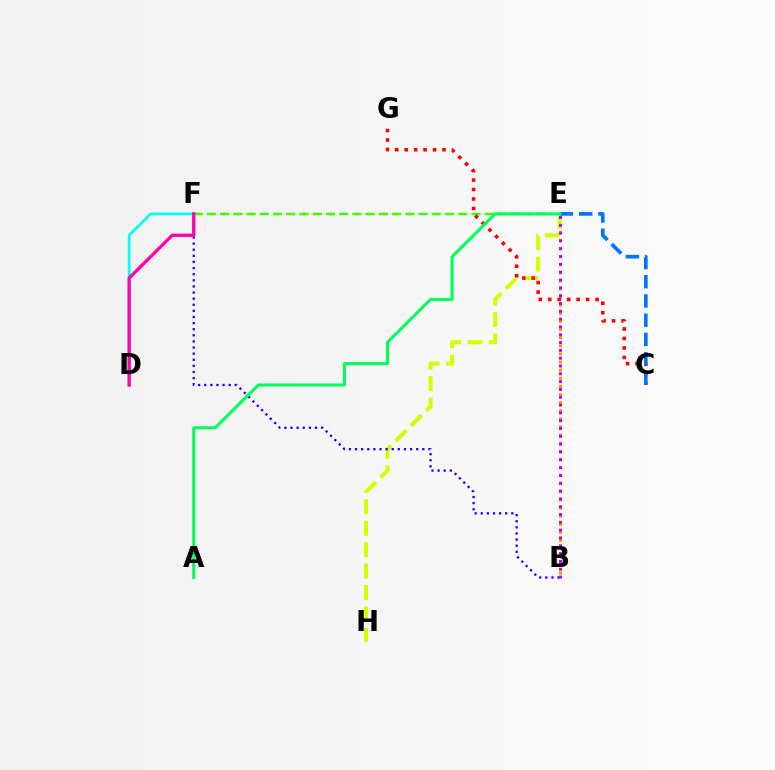{('D', 'F'): [{'color': '#00fff6', 'line_style': 'solid', 'thickness': 1.96}, {'color': '#ff00ac', 'line_style': 'solid', 'thickness': 2.38}], ('E', 'F'): [{'color': '#3dff00', 'line_style': 'dashed', 'thickness': 1.8}], ('B', 'E'): [{'color': '#ff9400', 'line_style': 'dotted', 'thickness': 2.2}, {'color': '#b900ff', 'line_style': 'dotted', 'thickness': 2.12}], ('E', 'H'): [{'color': '#d1ff00', 'line_style': 'dashed', 'thickness': 2.91}], ('B', 'F'): [{'color': '#2500ff', 'line_style': 'dotted', 'thickness': 1.66}], ('C', 'G'): [{'color': '#ff0000', 'line_style': 'dotted', 'thickness': 2.57}], ('C', 'E'): [{'color': '#0074ff', 'line_style': 'dashed', 'thickness': 2.61}], ('A', 'E'): [{'color': '#00ff5c', 'line_style': 'solid', 'thickness': 2.2}]}